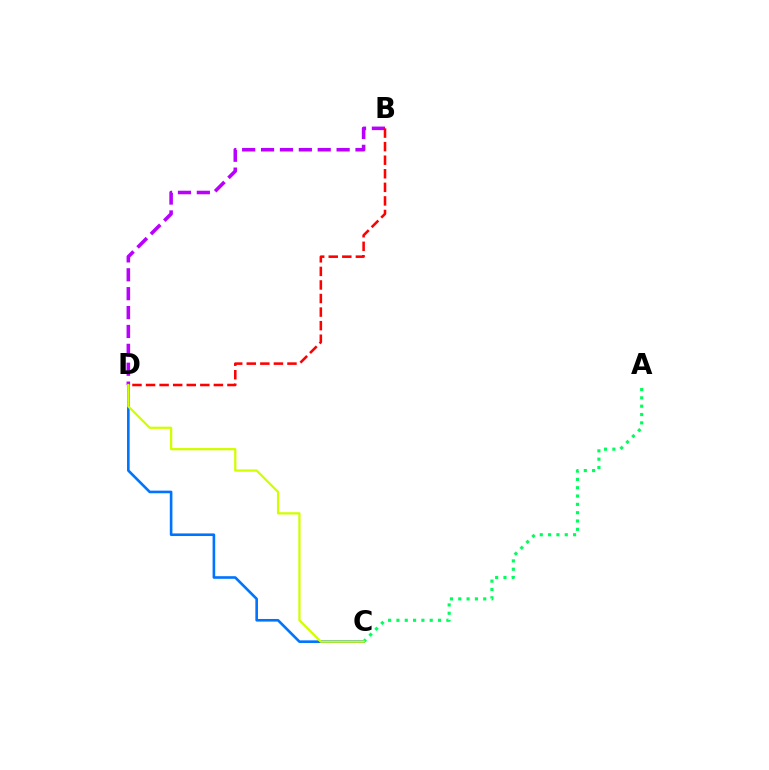{('C', 'D'): [{'color': '#0074ff', 'line_style': 'solid', 'thickness': 1.89}, {'color': '#d1ff00', 'line_style': 'solid', 'thickness': 1.63}], ('B', 'D'): [{'color': '#b900ff', 'line_style': 'dashed', 'thickness': 2.57}, {'color': '#ff0000', 'line_style': 'dashed', 'thickness': 1.84}], ('A', 'C'): [{'color': '#00ff5c', 'line_style': 'dotted', 'thickness': 2.26}]}